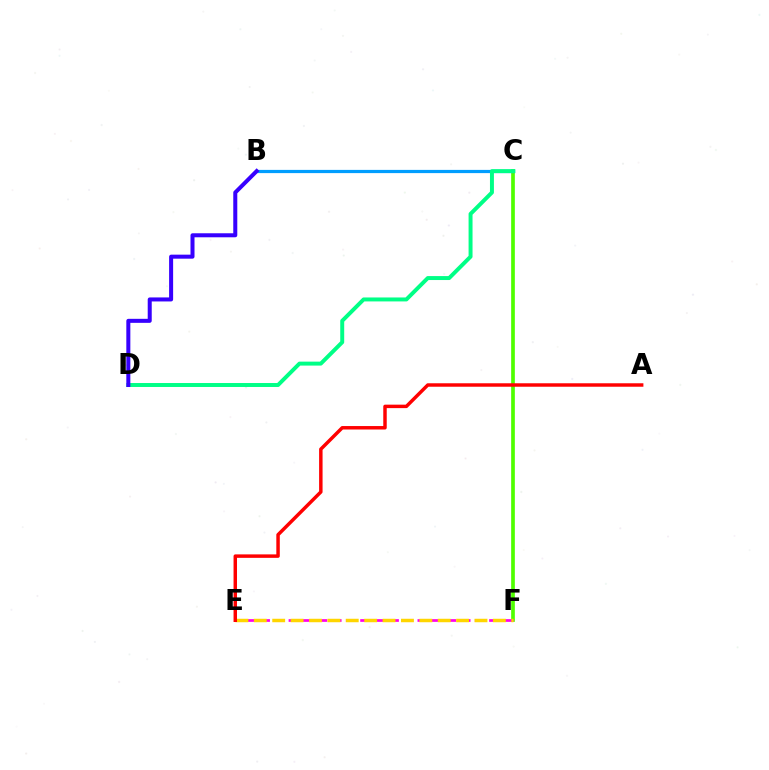{('C', 'F'): [{'color': '#4fff00', 'line_style': 'solid', 'thickness': 2.65}], ('B', 'C'): [{'color': '#009eff', 'line_style': 'solid', 'thickness': 2.32}], ('E', 'F'): [{'color': '#ff00ed', 'line_style': 'dashed', 'thickness': 1.95}, {'color': '#ffd500', 'line_style': 'dashed', 'thickness': 2.5}], ('A', 'E'): [{'color': '#ff0000', 'line_style': 'solid', 'thickness': 2.49}], ('C', 'D'): [{'color': '#00ff86', 'line_style': 'solid', 'thickness': 2.85}], ('B', 'D'): [{'color': '#3700ff', 'line_style': 'solid', 'thickness': 2.89}]}